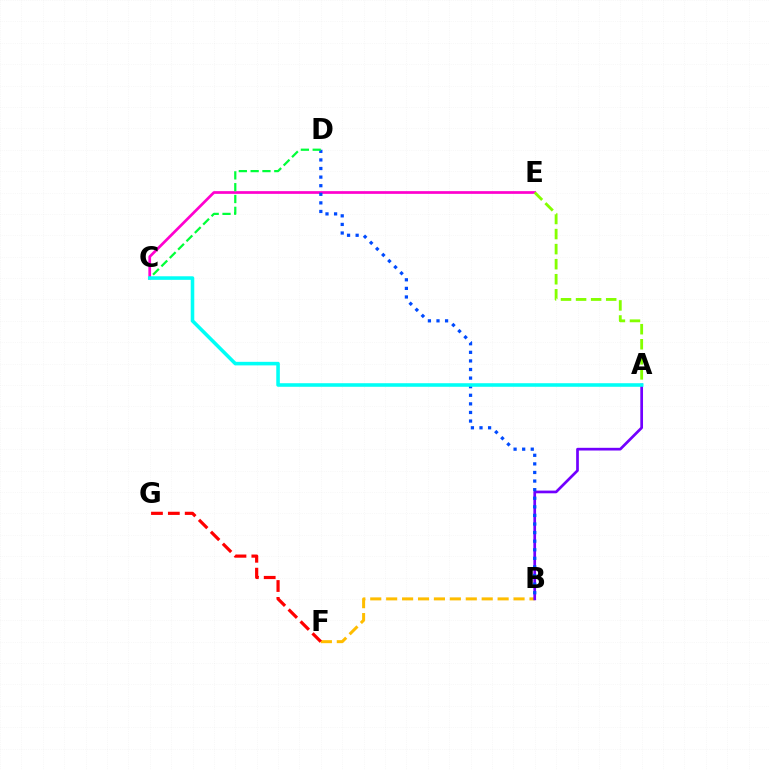{('C', 'E'): [{'color': '#ff00cf', 'line_style': 'solid', 'thickness': 1.95}], ('B', 'F'): [{'color': '#ffbd00', 'line_style': 'dashed', 'thickness': 2.16}], ('A', 'B'): [{'color': '#7200ff', 'line_style': 'solid', 'thickness': 1.95}], ('B', 'D'): [{'color': '#004bff', 'line_style': 'dotted', 'thickness': 2.33}], ('C', 'D'): [{'color': '#00ff39', 'line_style': 'dashed', 'thickness': 1.61}], ('A', 'E'): [{'color': '#84ff00', 'line_style': 'dashed', 'thickness': 2.05}], ('A', 'C'): [{'color': '#00fff6', 'line_style': 'solid', 'thickness': 2.57}], ('F', 'G'): [{'color': '#ff0000', 'line_style': 'dashed', 'thickness': 2.29}]}